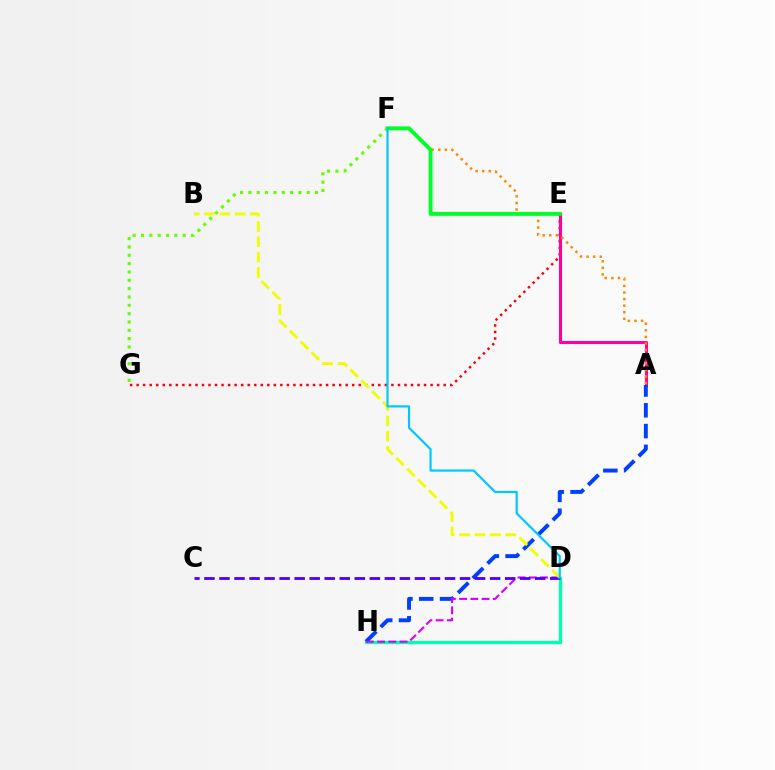{('E', 'G'): [{'color': '#ff0000', 'line_style': 'dotted', 'thickness': 1.77}], ('A', 'E'): [{'color': '#ff00a0', 'line_style': 'solid', 'thickness': 2.22}], ('D', 'H'): [{'color': '#00ffaf', 'line_style': 'solid', 'thickness': 2.39}, {'color': '#d600ff', 'line_style': 'dashed', 'thickness': 1.52}], ('A', 'F'): [{'color': '#ff8800', 'line_style': 'dotted', 'thickness': 1.79}], ('A', 'H'): [{'color': '#003fff', 'line_style': 'dashed', 'thickness': 2.83}], ('E', 'F'): [{'color': '#00ff27', 'line_style': 'solid', 'thickness': 2.8}], ('C', 'D'): [{'color': '#4f00ff', 'line_style': 'dashed', 'thickness': 2.04}], ('B', 'D'): [{'color': '#eeff00', 'line_style': 'dashed', 'thickness': 2.08}], ('F', 'G'): [{'color': '#66ff00', 'line_style': 'dotted', 'thickness': 2.26}], ('D', 'F'): [{'color': '#00c7ff', 'line_style': 'solid', 'thickness': 1.58}]}